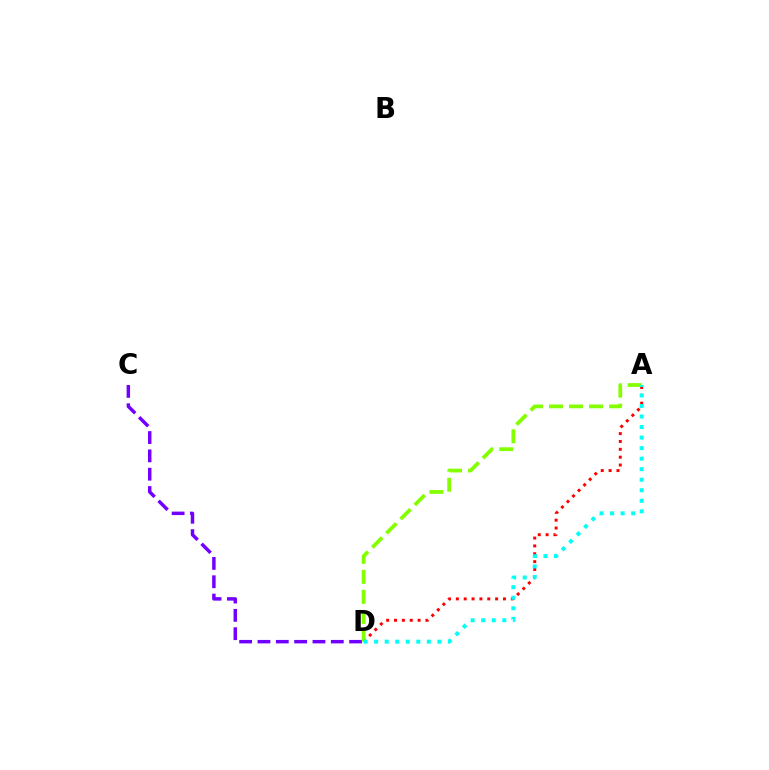{('A', 'D'): [{'color': '#ff0000', 'line_style': 'dotted', 'thickness': 2.13}, {'color': '#84ff00', 'line_style': 'dashed', 'thickness': 2.72}, {'color': '#00fff6', 'line_style': 'dotted', 'thickness': 2.86}], ('C', 'D'): [{'color': '#7200ff', 'line_style': 'dashed', 'thickness': 2.49}]}